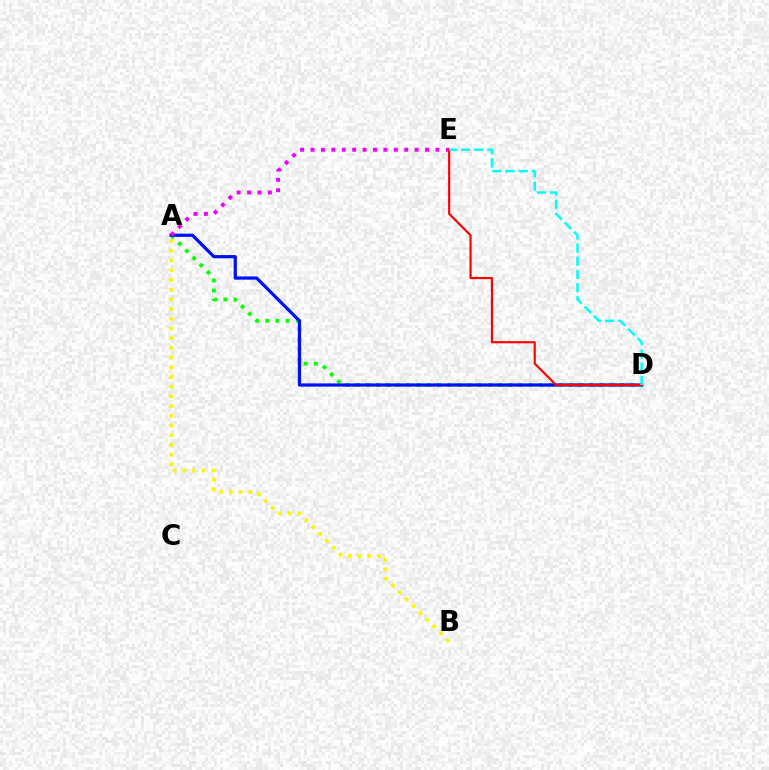{('A', 'D'): [{'color': '#08ff00', 'line_style': 'dotted', 'thickness': 2.76}, {'color': '#0010ff', 'line_style': 'solid', 'thickness': 2.31}], ('A', 'E'): [{'color': '#ee00ff', 'line_style': 'dotted', 'thickness': 2.83}], ('D', 'E'): [{'color': '#ff0000', 'line_style': 'solid', 'thickness': 1.56}, {'color': '#00fff6', 'line_style': 'dashed', 'thickness': 1.79}], ('A', 'B'): [{'color': '#fcf500', 'line_style': 'dotted', 'thickness': 2.64}]}